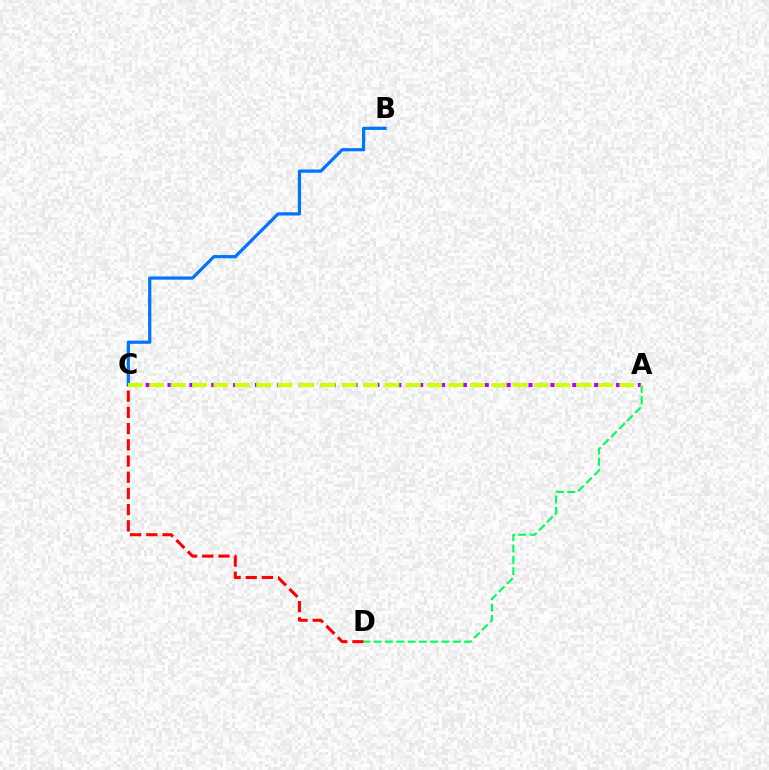{('A', 'C'): [{'color': '#b900ff', 'line_style': 'dotted', 'thickness': 2.97}, {'color': '#d1ff00', 'line_style': 'dashed', 'thickness': 2.9}], ('A', 'D'): [{'color': '#00ff5c', 'line_style': 'dashed', 'thickness': 1.54}], ('B', 'C'): [{'color': '#0074ff', 'line_style': 'solid', 'thickness': 2.31}], ('C', 'D'): [{'color': '#ff0000', 'line_style': 'dashed', 'thickness': 2.2}]}